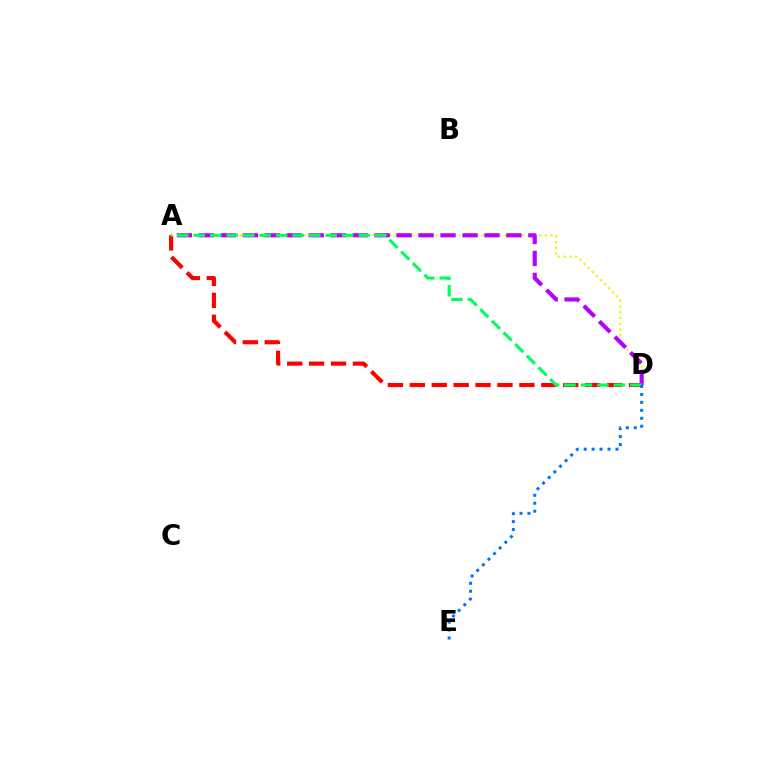{('A', 'D'): [{'color': '#ff0000', 'line_style': 'dashed', 'thickness': 2.98}, {'color': '#d1ff00', 'line_style': 'dotted', 'thickness': 1.56}, {'color': '#b900ff', 'line_style': 'dashed', 'thickness': 2.98}, {'color': '#00ff5c', 'line_style': 'dashed', 'thickness': 2.24}], ('D', 'E'): [{'color': '#0074ff', 'line_style': 'dotted', 'thickness': 2.16}]}